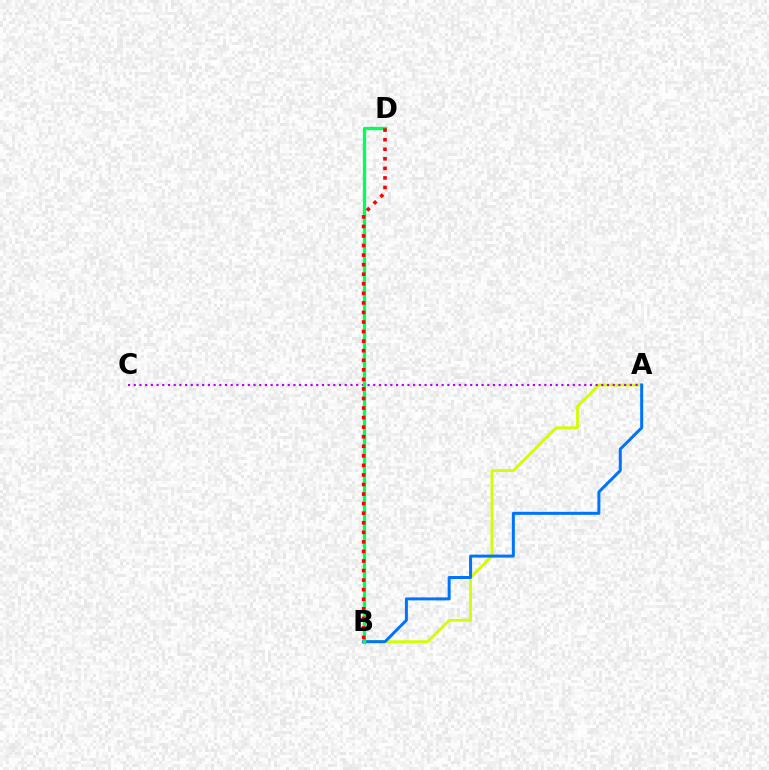{('A', 'B'): [{'color': '#d1ff00', 'line_style': 'solid', 'thickness': 2.01}, {'color': '#0074ff', 'line_style': 'solid', 'thickness': 2.15}], ('A', 'C'): [{'color': '#b900ff', 'line_style': 'dotted', 'thickness': 1.55}], ('B', 'D'): [{'color': '#00ff5c', 'line_style': 'solid', 'thickness': 2.37}, {'color': '#ff0000', 'line_style': 'dotted', 'thickness': 2.6}]}